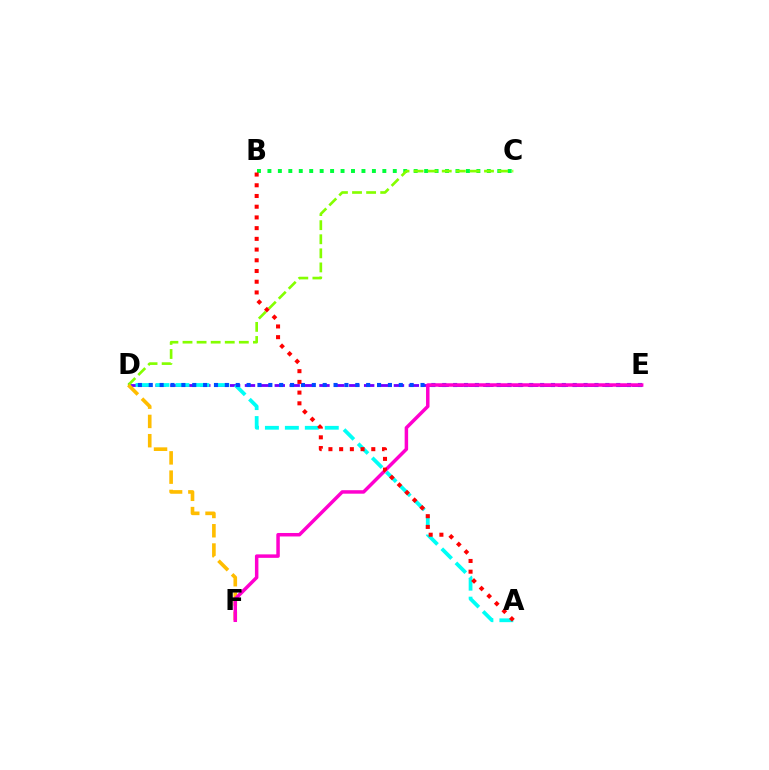{('B', 'C'): [{'color': '#00ff39', 'line_style': 'dotted', 'thickness': 2.84}], ('D', 'E'): [{'color': '#7200ff', 'line_style': 'dashed', 'thickness': 2.02}, {'color': '#004bff', 'line_style': 'dotted', 'thickness': 2.95}], ('A', 'D'): [{'color': '#00fff6', 'line_style': 'dashed', 'thickness': 2.71}], ('C', 'D'): [{'color': '#84ff00', 'line_style': 'dashed', 'thickness': 1.91}], ('D', 'F'): [{'color': '#ffbd00', 'line_style': 'dashed', 'thickness': 2.62}], ('E', 'F'): [{'color': '#ff00cf', 'line_style': 'solid', 'thickness': 2.51}], ('A', 'B'): [{'color': '#ff0000', 'line_style': 'dotted', 'thickness': 2.91}]}